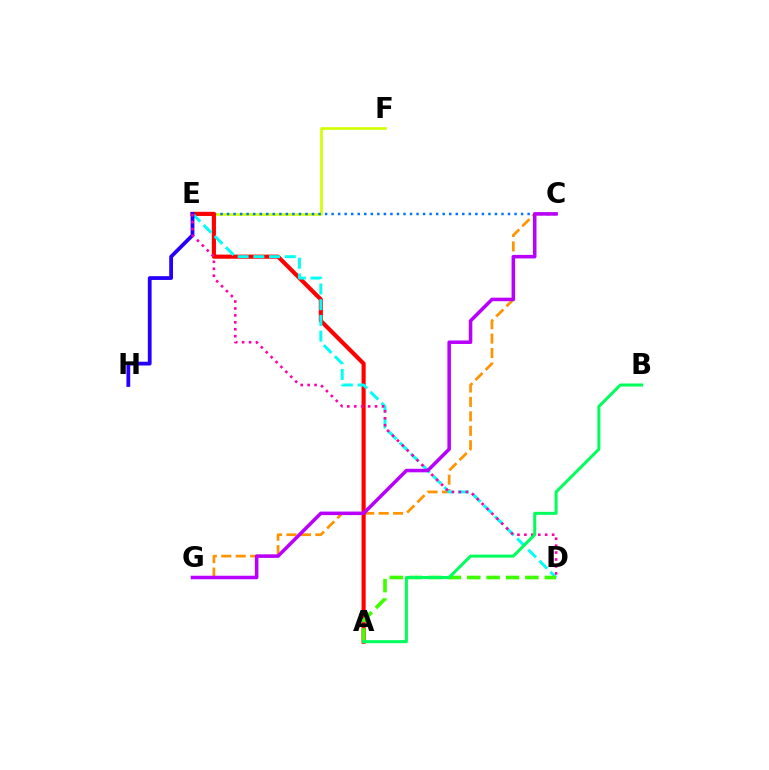{('E', 'F'): [{'color': '#d1ff00', 'line_style': 'solid', 'thickness': 1.92}], ('C', 'E'): [{'color': '#0074ff', 'line_style': 'dotted', 'thickness': 1.78}], ('C', 'G'): [{'color': '#ff9400', 'line_style': 'dashed', 'thickness': 1.96}, {'color': '#b900ff', 'line_style': 'solid', 'thickness': 2.54}], ('A', 'E'): [{'color': '#ff0000', 'line_style': 'solid', 'thickness': 2.98}], ('D', 'E'): [{'color': '#00fff6', 'line_style': 'dashed', 'thickness': 2.13}, {'color': '#ff00ac', 'line_style': 'dotted', 'thickness': 1.88}], ('E', 'H'): [{'color': '#2500ff', 'line_style': 'solid', 'thickness': 2.72}], ('A', 'D'): [{'color': '#3dff00', 'line_style': 'dashed', 'thickness': 2.63}], ('A', 'B'): [{'color': '#00ff5c', 'line_style': 'solid', 'thickness': 2.18}]}